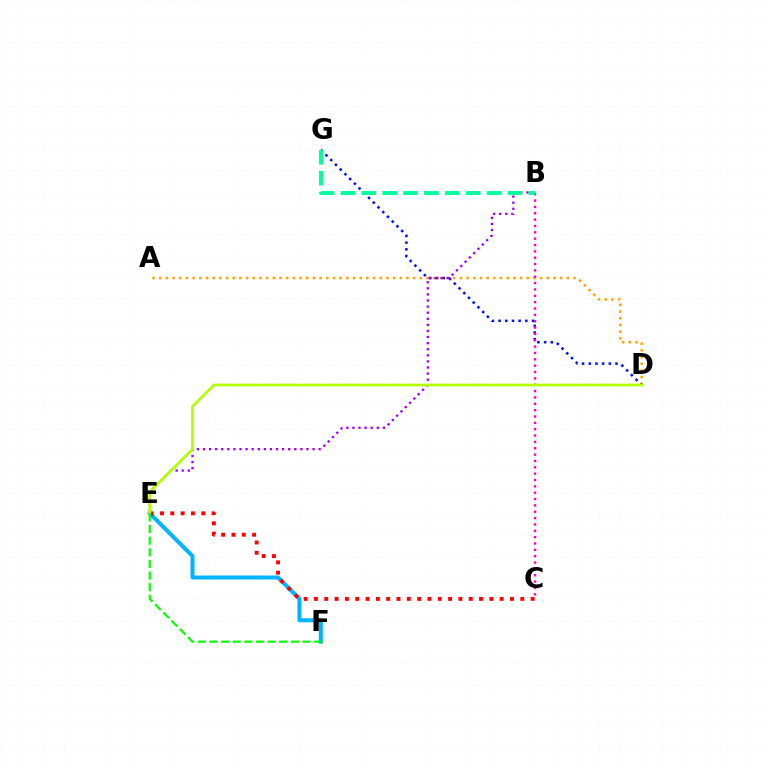{('A', 'D'): [{'color': '#ffa500', 'line_style': 'dotted', 'thickness': 1.82}], ('D', 'G'): [{'color': '#0010ff', 'line_style': 'dotted', 'thickness': 1.82}], ('B', 'C'): [{'color': '#ff00bd', 'line_style': 'dotted', 'thickness': 1.73}], ('B', 'E'): [{'color': '#9b00ff', 'line_style': 'dotted', 'thickness': 1.65}], ('E', 'F'): [{'color': '#00b5ff', 'line_style': 'solid', 'thickness': 2.88}, {'color': '#08ff00', 'line_style': 'dashed', 'thickness': 1.58}], ('C', 'E'): [{'color': '#ff0000', 'line_style': 'dotted', 'thickness': 2.8}], ('D', 'E'): [{'color': '#b3ff00', 'line_style': 'solid', 'thickness': 1.95}], ('B', 'G'): [{'color': '#00ff9d', 'line_style': 'dashed', 'thickness': 2.84}]}